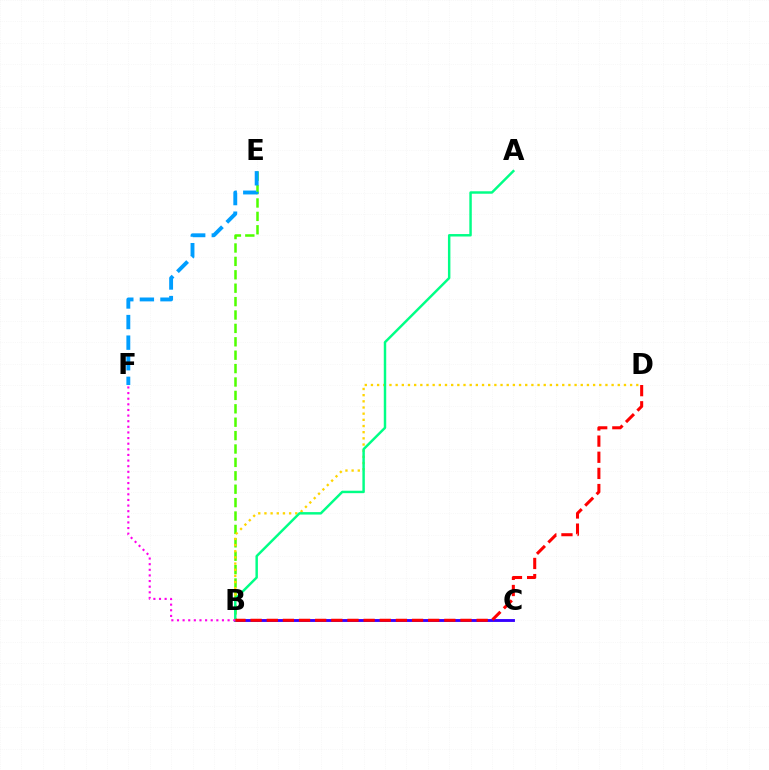{('B', 'E'): [{'color': '#4fff00', 'line_style': 'dashed', 'thickness': 1.82}], ('B', 'C'): [{'color': '#3700ff', 'line_style': 'solid', 'thickness': 2.06}], ('B', 'D'): [{'color': '#ffd500', 'line_style': 'dotted', 'thickness': 1.68}, {'color': '#ff0000', 'line_style': 'dashed', 'thickness': 2.19}], ('E', 'F'): [{'color': '#009eff', 'line_style': 'dashed', 'thickness': 2.8}], ('A', 'B'): [{'color': '#00ff86', 'line_style': 'solid', 'thickness': 1.77}], ('B', 'F'): [{'color': '#ff00ed', 'line_style': 'dotted', 'thickness': 1.53}]}